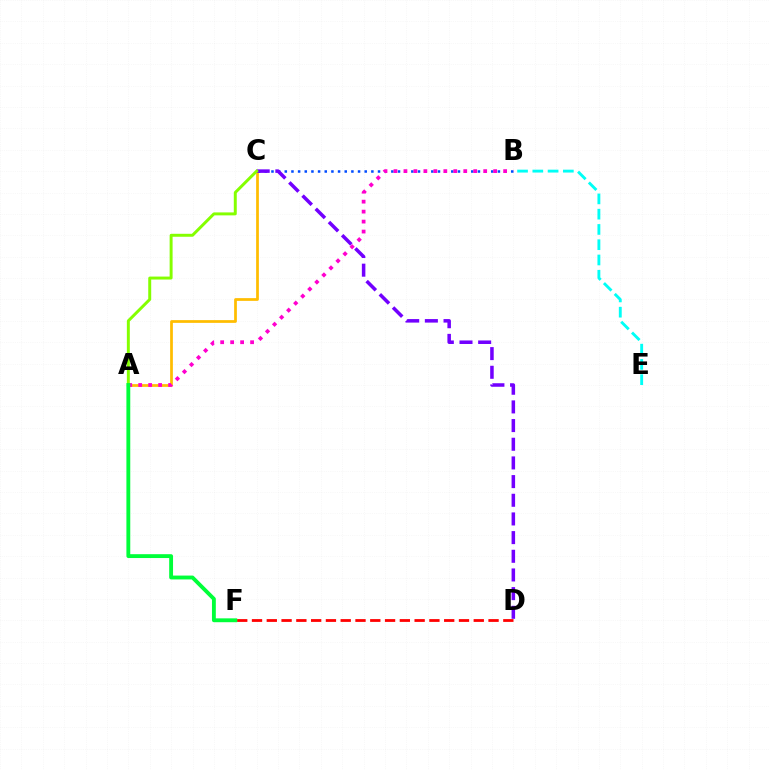{('B', 'C'): [{'color': '#004bff', 'line_style': 'dotted', 'thickness': 1.81}], ('B', 'E'): [{'color': '#00fff6', 'line_style': 'dashed', 'thickness': 2.07}], ('A', 'C'): [{'color': '#ffbd00', 'line_style': 'solid', 'thickness': 1.97}, {'color': '#84ff00', 'line_style': 'solid', 'thickness': 2.13}], ('D', 'F'): [{'color': '#ff0000', 'line_style': 'dashed', 'thickness': 2.01}], ('A', 'B'): [{'color': '#ff00cf', 'line_style': 'dotted', 'thickness': 2.71}], ('C', 'D'): [{'color': '#7200ff', 'line_style': 'dashed', 'thickness': 2.54}], ('A', 'F'): [{'color': '#00ff39', 'line_style': 'solid', 'thickness': 2.78}]}